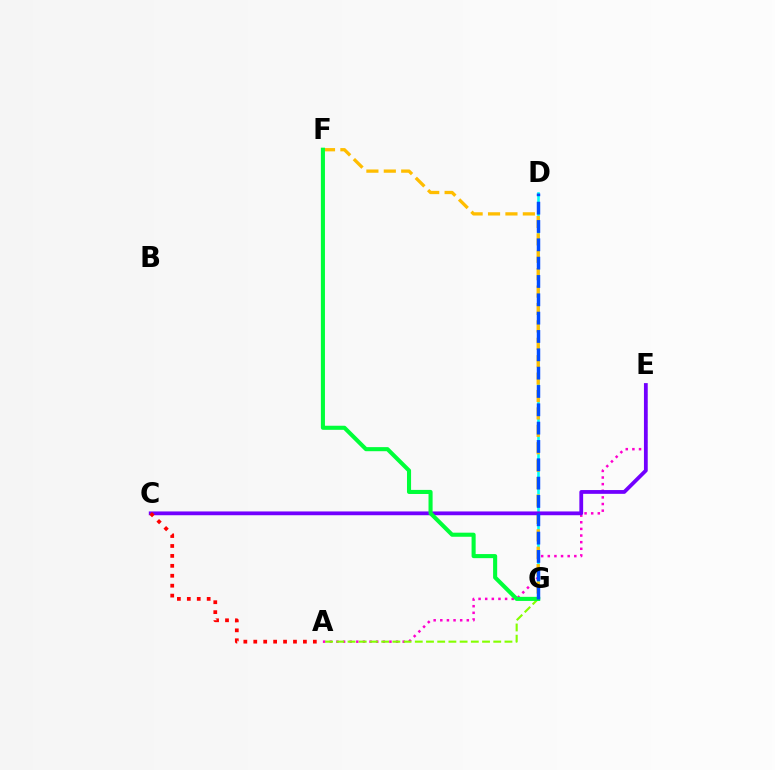{('A', 'E'): [{'color': '#ff00cf', 'line_style': 'dotted', 'thickness': 1.8}], ('A', 'G'): [{'color': '#84ff00', 'line_style': 'dashed', 'thickness': 1.52}], ('D', 'G'): [{'color': '#00fff6', 'line_style': 'solid', 'thickness': 1.88}, {'color': '#004bff', 'line_style': 'dashed', 'thickness': 2.49}], ('F', 'G'): [{'color': '#ffbd00', 'line_style': 'dashed', 'thickness': 2.36}, {'color': '#00ff39', 'line_style': 'solid', 'thickness': 2.94}], ('C', 'E'): [{'color': '#7200ff', 'line_style': 'solid', 'thickness': 2.72}], ('A', 'C'): [{'color': '#ff0000', 'line_style': 'dotted', 'thickness': 2.7}]}